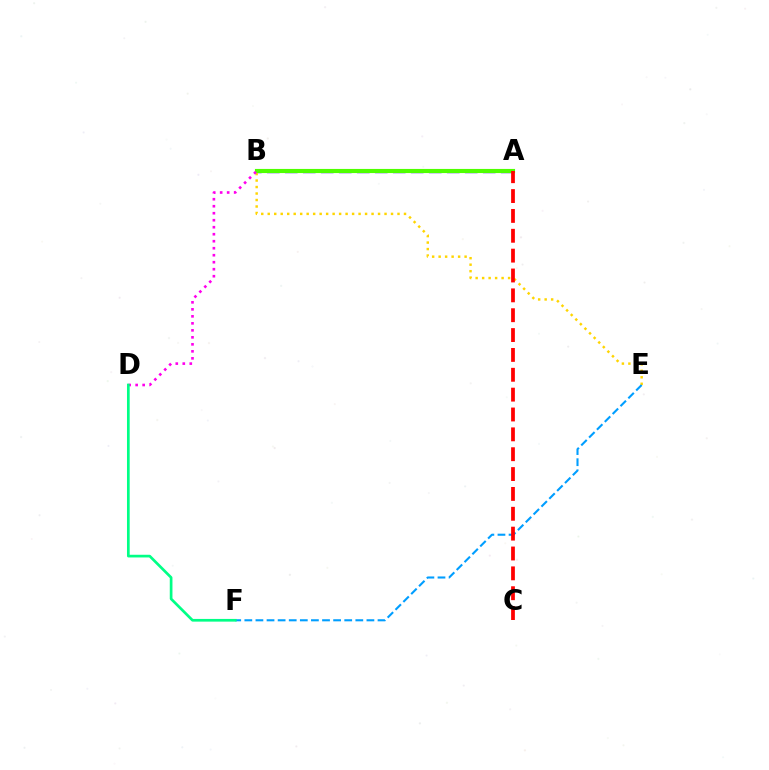{('A', 'B'): [{'color': '#3700ff', 'line_style': 'dashed', 'thickness': 2.44}, {'color': '#4fff00', 'line_style': 'solid', 'thickness': 2.98}], ('B', 'E'): [{'color': '#ffd500', 'line_style': 'dotted', 'thickness': 1.76}], ('E', 'F'): [{'color': '#009eff', 'line_style': 'dashed', 'thickness': 1.51}], ('B', 'D'): [{'color': '#ff00ed', 'line_style': 'dotted', 'thickness': 1.9}], ('A', 'C'): [{'color': '#ff0000', 'line_style': 'dashed', 'thickness': 2.7}], ('D', 'F'): [{'color': '#00ff86', 'line_style': 'solid', 'thickness': 1.94}]}